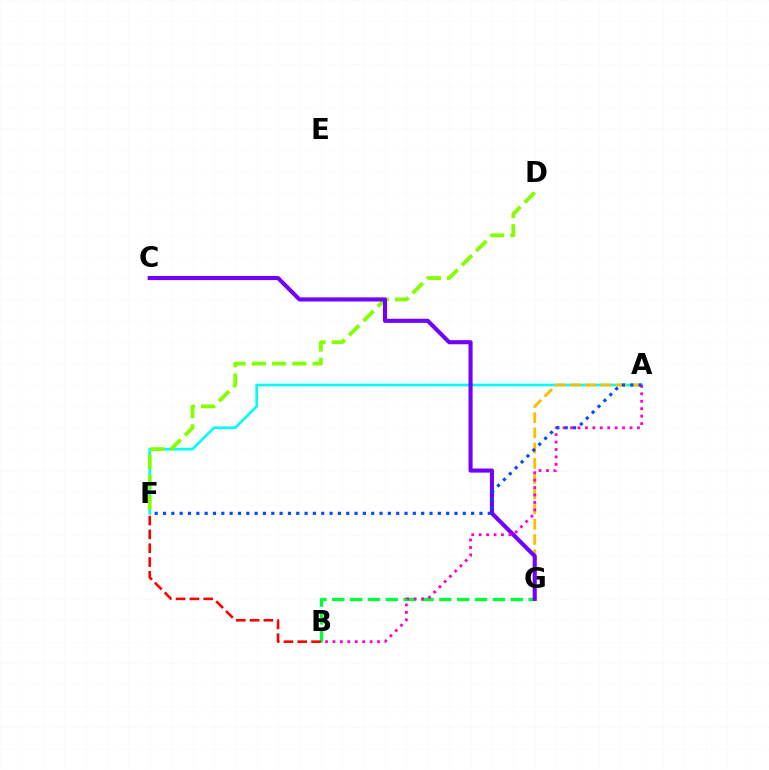{('A', 'F'): [{'color': '#00fff6', 'line_style': 'solid', 'thickness': 1.93}, {'color': '#004bff', 'line_style': 'dotted', 'thickness': 2.26}], ('D', 'F'): [{'color': '#84ff00', 'line_style': 'dashed', 'thickness': 2.75}], ('B', 'G'): [{'color': '#00ff39', 'line_style': 'dashed', 'thickness': 2.42}], ('A', 'G'): [{'color': '#ffbd00', 'line_style': 'dashed', 'thickness': 2.07}], ('C', 'G'): [{'color': '#7200ff', 'line_style': 'solid', 'thickness': 2.95}], ('A', 'B'): [{'color': '#ff00cf', 'line_style': 'dotted', 'thickness': 2.02}], ('B', 'F'): [{'color': '#ff0000', 'line_style': 'dashed', 'thickness': 1.88}]}